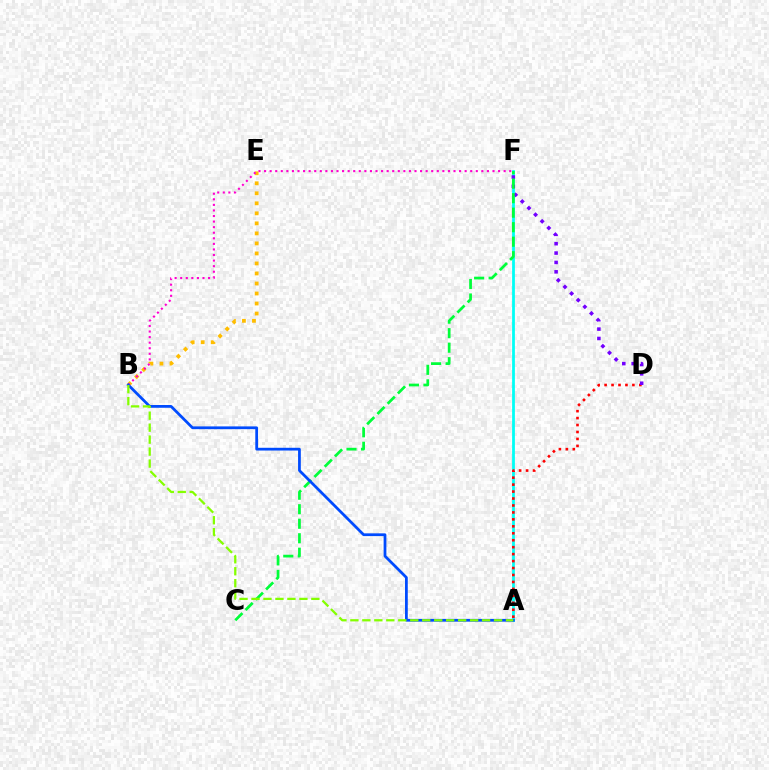{('A', 'F'): [{'color': '#00fff6', 'line_style': 'solid', 'thickness': 2.0}], ('B', 'E'): [{'color': '#ffbd00', 'line_style': 'dotted', 'thickness': 2.72}], ('A', 'D'): [{'color': '#ff0000', 'line_style': 'dotted', 'thickness': 1.89}], ('B', 'F'): [{'color': '#ff00cf', 'line_style': 'dotted', 'thickness': 1.51}], ('D', 'F'): [{'color': '#7200ff', 'line_style': 'dotted', 'thickness': 2.55}], ('C', 'F'): [{'color': '#00ff39', 'line_style': 'dashed', 'thickness': 1.97}], ('A', 'B'): [{'color': '#004bff', 'line_style': 'solid', 'thickness': 1.99}, {'color': '#84ff00', 'line_style': 'dashed', 'thickness': 1.63}]}